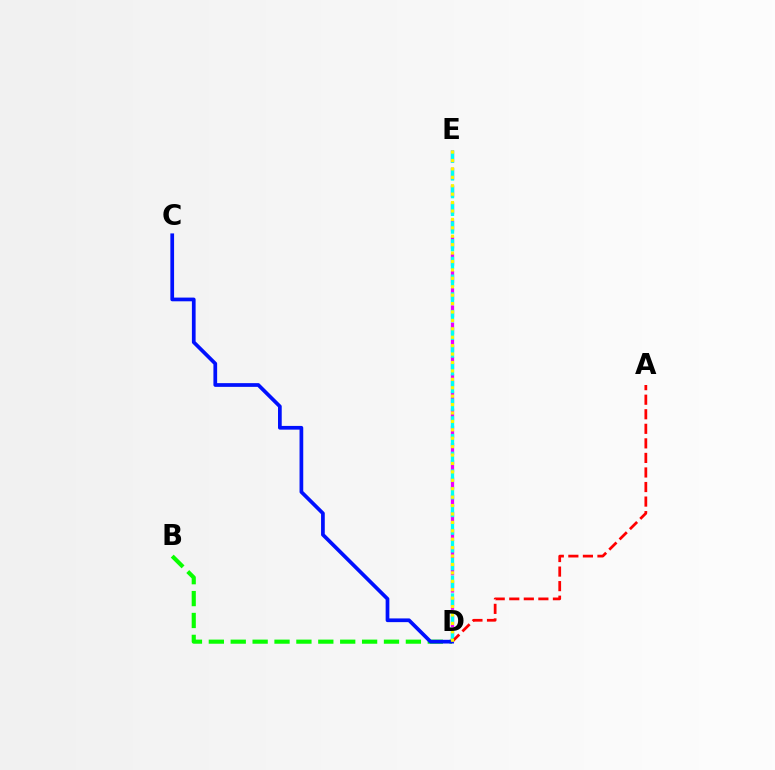{('D', 'E'): [{'color': '#ee00ff', 'line_style': 'dashed', 'thickness': 2.34}, {'color': '#00fff6', 'line_style': 'dashed', 'thickness': 2.41}, {'color': '#fcf500', 'line_style': 'dotted', 'thickness': 2.29}], ('B', 'D'): [{'color': '#08ff00', 'line_style': 'dashed', 'thickness': 2.97}], ('A', 'D'): [{'color': '#ff0000', 'line_style': 'dashed', 'thickness': 1.98}], ('C', 'D'): [{'color': '#0010ff', 'line_style': 'solid', 'thickness': 2.68}]}